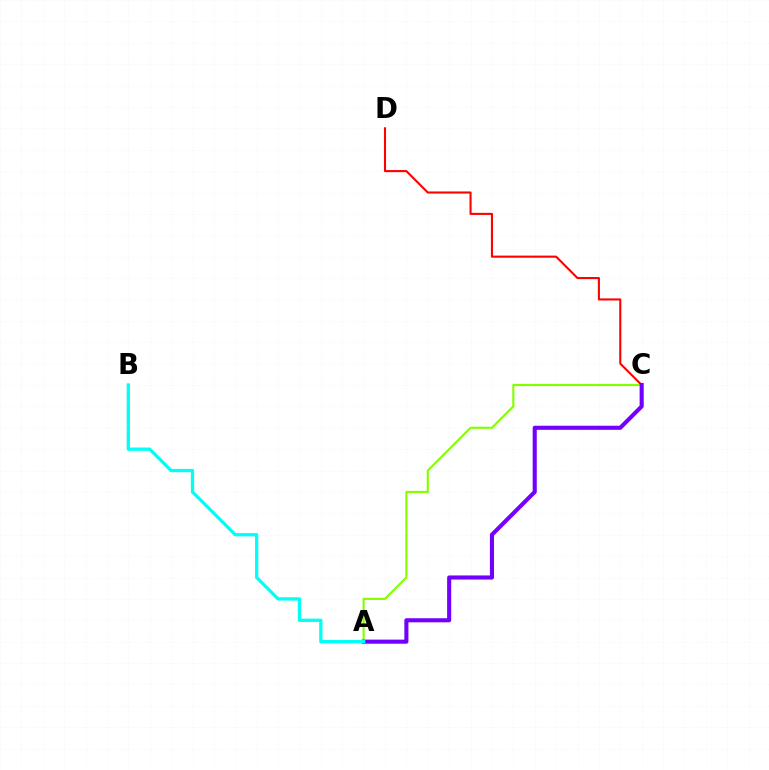{('C', 'D'): [{'color': '#ff0000', 'line_style': 'solid', 'thickness': 1.51}], ('A', 'C'): [{'color': '#84ff00', 'line_style': 'solid', 'thickness': 1.55}, {'color': '#7200ff', 'line_style': 'solid', 'thickness': 2.95}], ('A', 'B'): [{'color': '#00fff6', 'line_style': 'solid', 'thickness': 2.36}]}